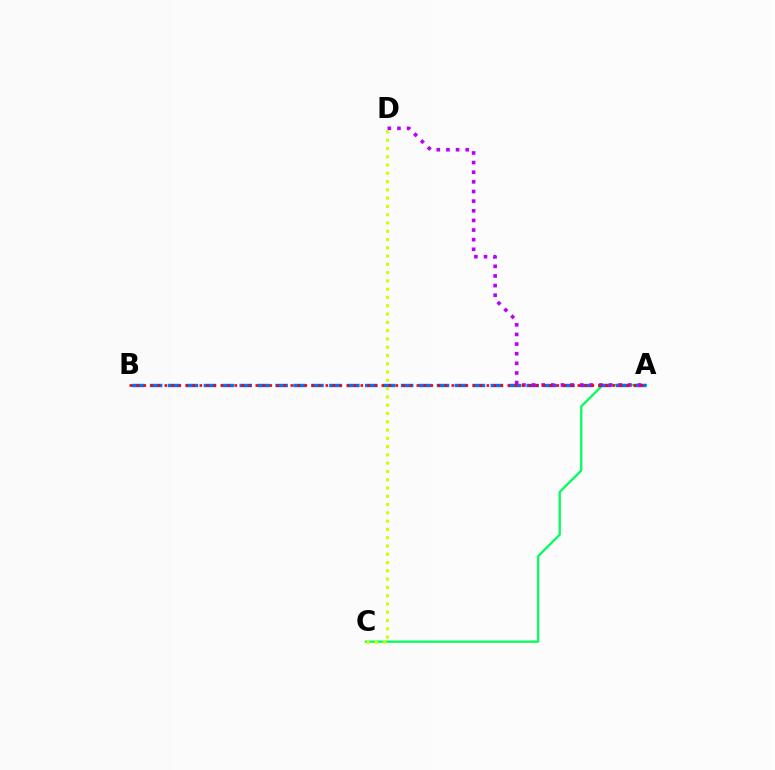{('A', 'C'): [{'color': '#00ff5c', 'line_style': 'solid', 'thickness': 1.64}], ('A', 'B'): [{'color': '#0074ff', 'line_style': 'dashed', 'thickness': 2.44}, {'color': '#ff0000', 'line_style': 'dotted', 'thickness': 1.9}], ('A', 'D'): [{'color': '#b900ff', 'line_style': 'dotted', 'thickness': 2.62}], ('C', 'D'): [{'color': '#d1ff00', 'line_style': 'dotted', 'thickness': 2.25}]}